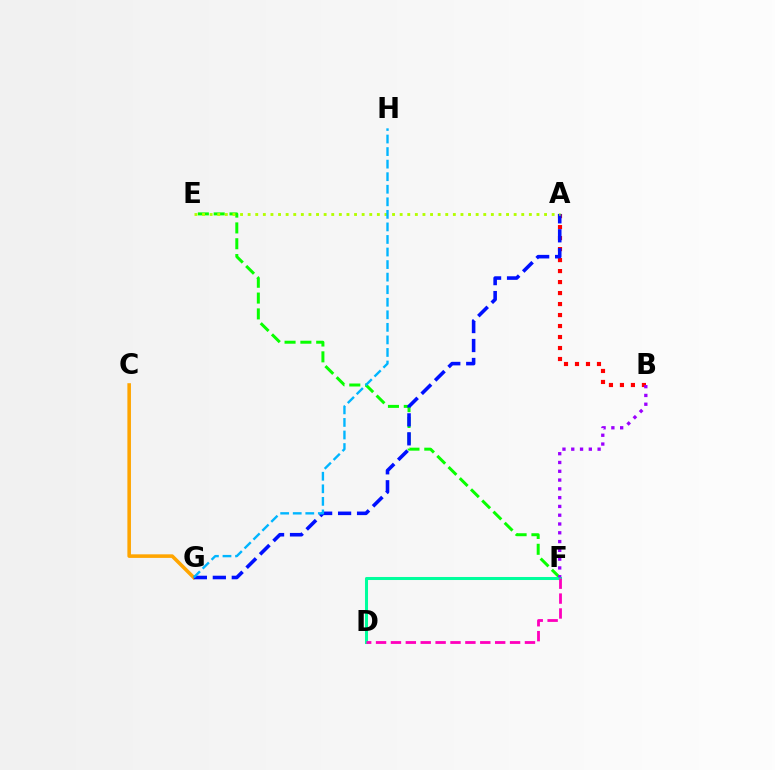{('E', 'F'): [{'color': '#08ff00', 'line_style': 'dashed', 'thickness': 2.15}], ('C', 'G'): [{'color': '#ffa500', 'line_style': 'solid', 'thickness': 2.58}], ('A', 'B'): [{'color': '#ff0000', 'line_style': 'dotted', 'thickness': 2.99}], ('A', 'G'): [{'color': '#0010ff', 'line_style': 'dashed', 'thickness': 2.58}], ('D', 'F'): [{'color': '#00ff9d', 'line_style': 'solid', 'thickness': 2.19}, {'color': '#ff00bd', 'line_style': 'dashed', 'thickness': 2.02}], ('A', 'E'): [{'color': '#b3ff00', 'line_style': 'dotted', 'thickness': 2.07}], ('B', 'F'): [{'color': '#9b00ff', 'line_style': 'dotted', 'thickness': 2.39}], ('G', 'H'): [{'color': '#00b5ff', 'line_style': 'dashed', 'thickness': 1.71}]}